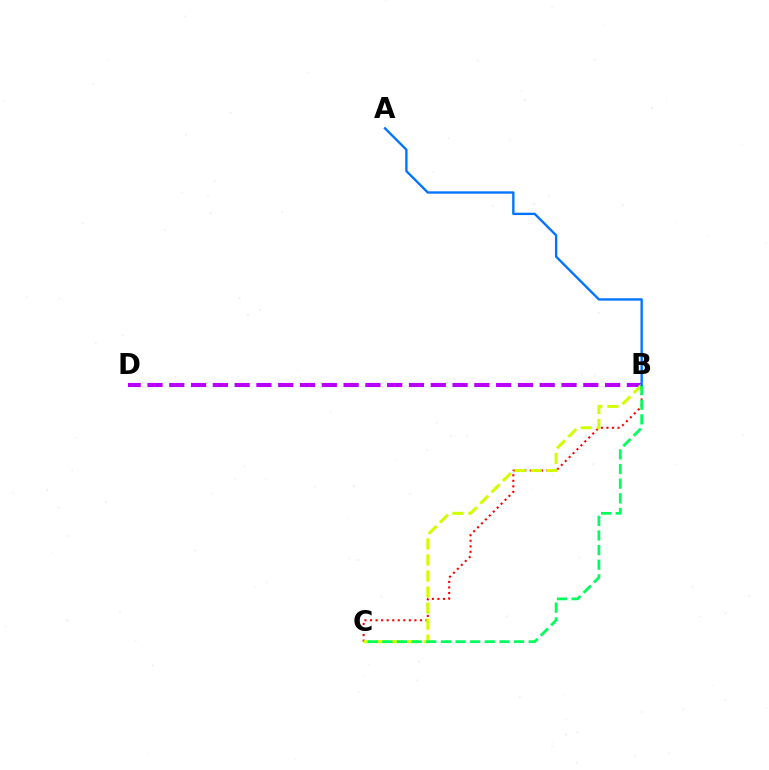{('B', 'D'): [{'color': '#b900ff', 'line_style': 'dashed', 'thickness': 2.96}], ('B', 'C'): [{'color': '#ff0000', 'line_style': 'dotted', 'thickness': 1.51}, {'color': '#d1ff00', 'line_style': 'dashed', 'thickness': 2.18}, {'color': '#00ff5c', 'line_style': 'dashed', 'thickness': 1.99}], ('A', 'B'): [{'color': '#0074ff', 'line_style': 'solid', 'thickness': 1.69}]}